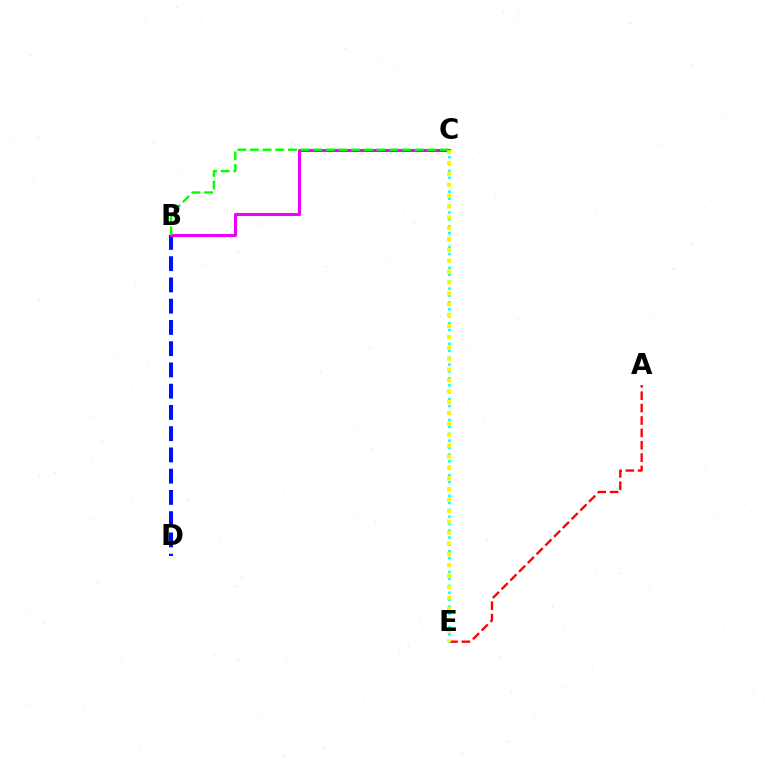{('B', 'D'): [{'color': '#0010ff', 'line_style': 'dashed', 'thickness': 2.89}], ('B', 'C'): [{'color': '#ee00ff', 'line_style': 'solid', 'thickness': 2.21}, {'color': '#08ff00', 'line_style': 'dashed', 'thickness': 1.72}], ('A', 'E'): [{'color': '#ff0000', 'line_style': 'dashed', 'thickness': 1.68}], ('C', 'E'): [{'color': '#00fff6', 'line_style': 'dotted', 'thickness': 1.88}, {'color': '#fcf500', 'line_style': 'dotted', 'thickness': 2.95}]}